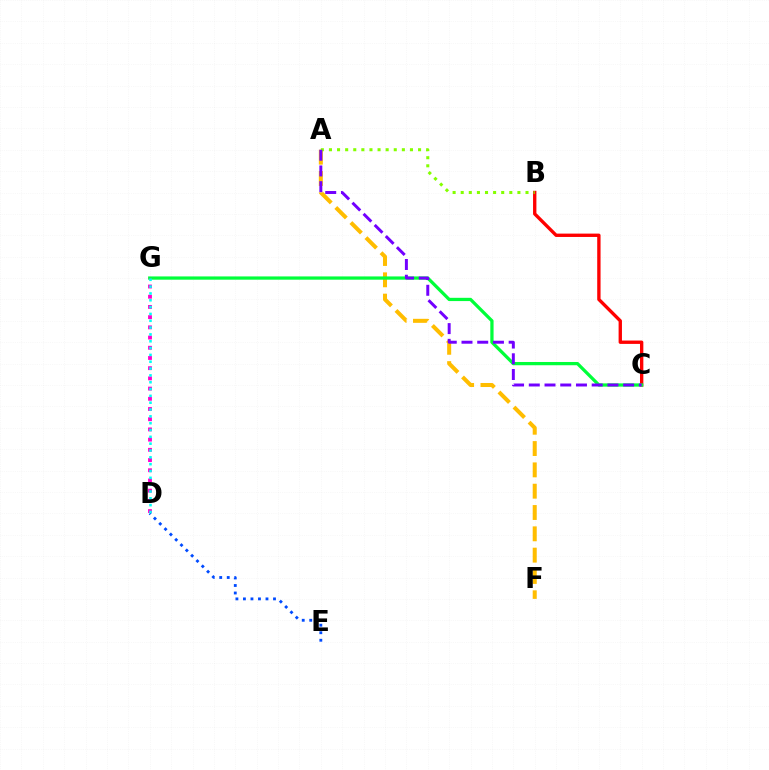{('A', 'F'): [{'color': '#ffbd00', 'line_style': 'dashed', 'thickness': 2.9}], ('B', 'C'): [{'color': '#ff0000', 'line_style': 'solid', 'thickness': 2.41}], ('C', 'G'): [{'color': '#00ff39', 'line_style': 'solid', 'thickness': 2.35}], ('D', 'G'): [{'color': '#ff00cf', 'line_style': 'dotted', 'thickness': 2.77}, {'color': '#00fff6', 'line_style': 'dotted', 'thickness': 1.86}], ('A', 'B'): [{'color': '#84ff00', 'line_style': 'dotted', 'thickness': 2.2}], ('D', 'E'): [{'color': '#004bff', 'line_style': 'dotted', 'thickness': 2.04}], ('A', 'C'): [{'color': '#7200ff', 'line_style': 'dashed', 'thickness': 2.14}]}